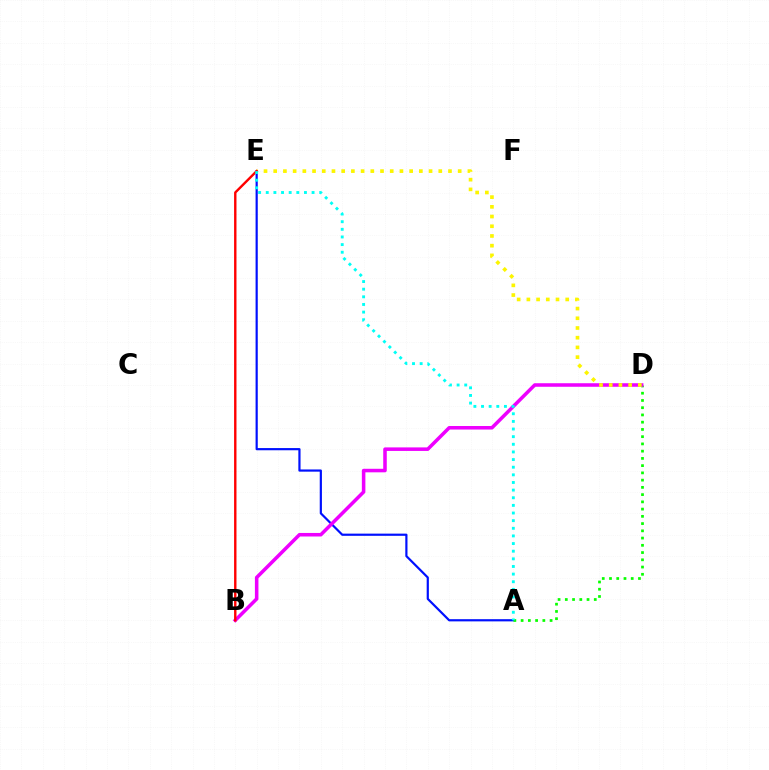{('A', 'E'): [{'color': '#0010ff', 'line_style': 'solid', 'thickness': 1.58}, {'color': '#00fff6', 'line_style': 'dotted', 'thickness': 2.07}], ('A', 'D'): [{'color': '#08ff00', 'line_style': 'dotted', 'thickness': 1.97}], ('B', 'D'): [{'color': '#ee00ff', 'line_style': 'solid', 'thickness': 2.55}], ('D', 'E'): [{'color': '#fcf500', 'line_style': 'dotted', 'thickness': 2.64}], ('B', 'E'): [{'color': '#ff0000', 'line_style': 'solid', 'thickness': 1.73}]}